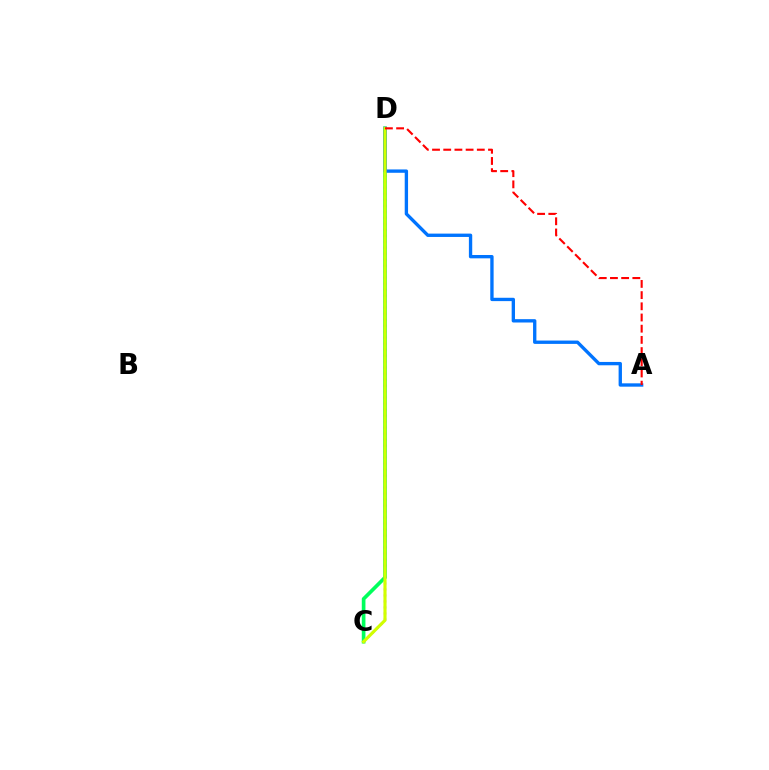{('C', 'D'): [{'color': '#00ff5c', 'line_style': 'solid', 'thickness': 2.64}, {'color': '#b900ff', 'line_style': 'dotted', 'thickness': 1.63}, {'color': '#d1ff00', 'line_style': 'solid', 'thickness': 2.26}], ('A', 'D'): [{'color': '#0074ff', 'line_style': 'solid', 'thickness': 2.41}, {'color': '#ff0000', 'line_style': 'dashed', 'thickness': 1.52}]}